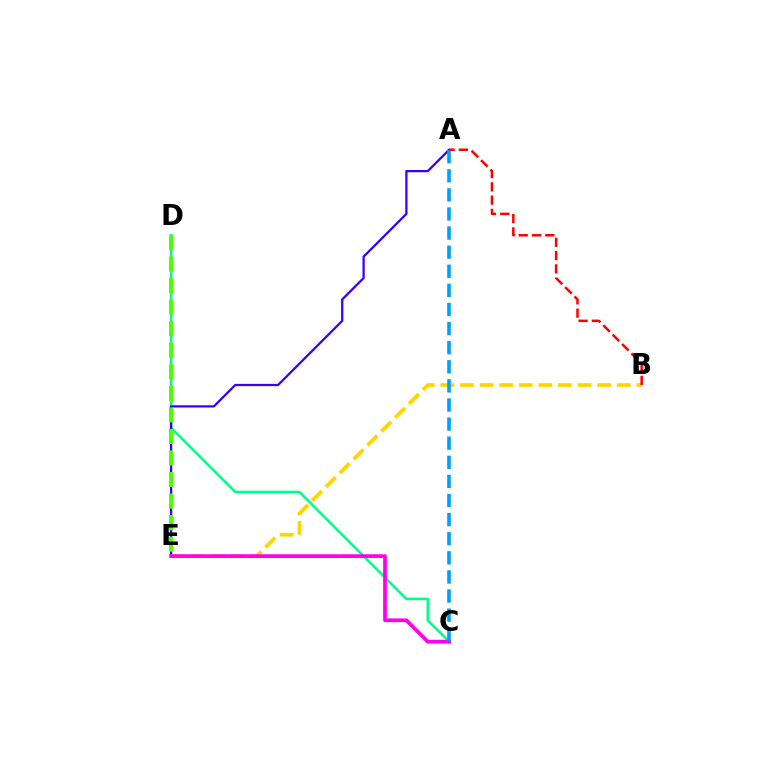{('B', 'E'): [{'color': '#ffd500', 'line_style': 'dashed', 'thickness': 2.66}], ('C', 'D'): [{'color': '#00ff86', 'line_style': 'solid', 'thickness': 1.81}], ('A', 'E'): [{'color': '#3700ff', 'line_style': 'solid', 'thickness': 1.63}], ('D', 'E'): [{'color': '#4fff00', 'line_style': 'dashed', 'thickness': 2.93}], ('C', 'E'): [{'color': '#ff00ed', 'line_style': 'solid', 'thickness': 2.67}], ('A', 'C'): [{'color': '#009eff', 'line_style': 'dashed', 'thickness': 2.59}], ('A', 'B'): [{'color': '#ff0000', 'line_style': 'dashed', 'thickness': 1.81}]}